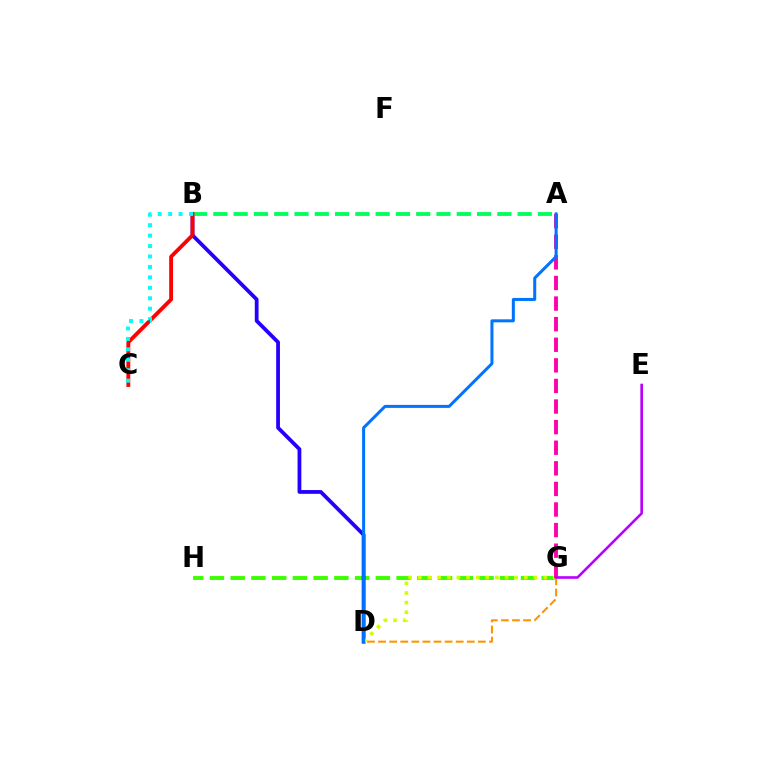{('G', 'H'): [{'color': '#3dff00', 'line_style': 'dashed', 'thickness': 2.82}], ('B', 'D'): [{'color': '#2500ff', 'line_style': 'solid', 'thickness': 2.72}], ('D', 'G'): [{'color': '#ff9400', 'line_style': 'dashed', 'thickness': 1.51}, {'color': '#d1ff00', 'line_style': 'dotted', 'thickness': 2.62}], ('A', 'B'): [{'color': '#00ff5c', 'line_style': 'dashed', 'thickness': 2.76}], ('B', 'C'): [{'color': '#ff0000', 'line_style': 'solid', 'thickness': 2.77}, {'color': '#00fff6', 'line_style': 'dotted', 'thickness': 2.84}], ('A', 'G'): [{'color': '#ff00ac', 'line_style': 'dashed', 'thickness': 2.8}], ('A', 'D'): [{'color': '#0074ff', 'line_style': 'solid', 'thickness': 2.17}], ('E', 'G'): [{'color': '#b900ff', 'line_style': 'solid', 'thickness': 1.89}]}